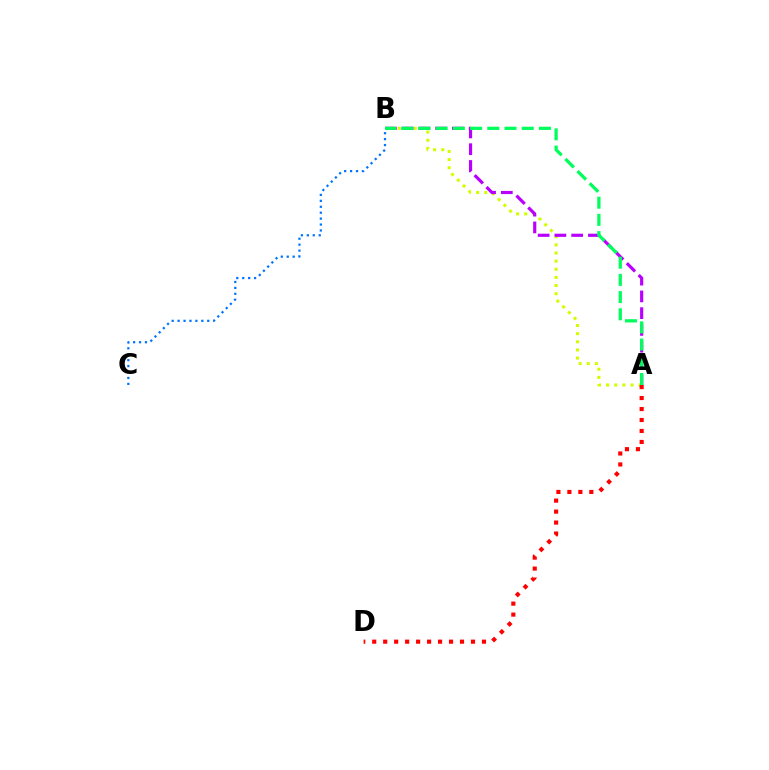{('A', 'B'): [{'color': '#d1ff00', 'line_style': 'dotted', 'thickness': 2.21}, {'color': '#b900ff', 'line_style': 'dashed', 'thickness': 2.28}, {'color': '#00ff5c', 'line_style': 'dashed', 'thickness': 2.34}], ('A', 'D'): [{'color': '#ff0000', 'line_style': 'dotted', 'thickness': 2.98}], ('B', 'C'): [{'color': '#0074ff', 'line_style': 'dotted', 'thickness': 1.61}]}